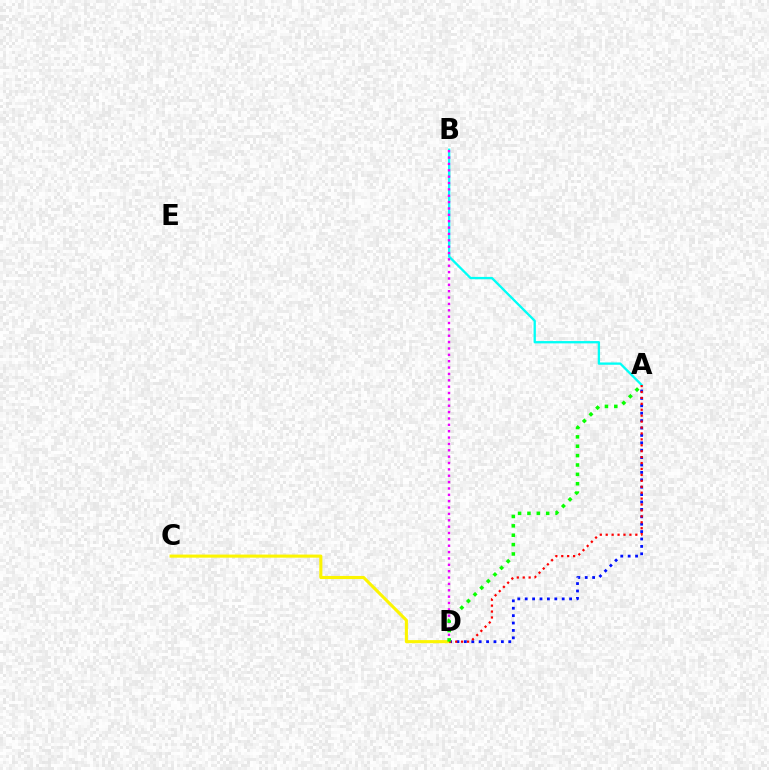{('A', 'D'): [{'color': '#0010ff', 'line_style': 'dotted', 'thickness': 2.01}, {'color': '#ff0000', 'line_style': 'dotted', 'thickness': 1.61}, {'color': '#08ff00', 'line_style': 'dotted', 'thickness': 2.55}], ('A', 'B'): [{'color': '#00fff6', 'line_style': 'solid', 'thickness': 1.67}], ('B', 'D'): [{'color': '#ee00ff', 'line_style': 'dotted', 'thickness': 1.73}], ('C', 'D'): [{'color': '#fcf500', 'line_style': 'solid', 'thickness': 2.23}]}